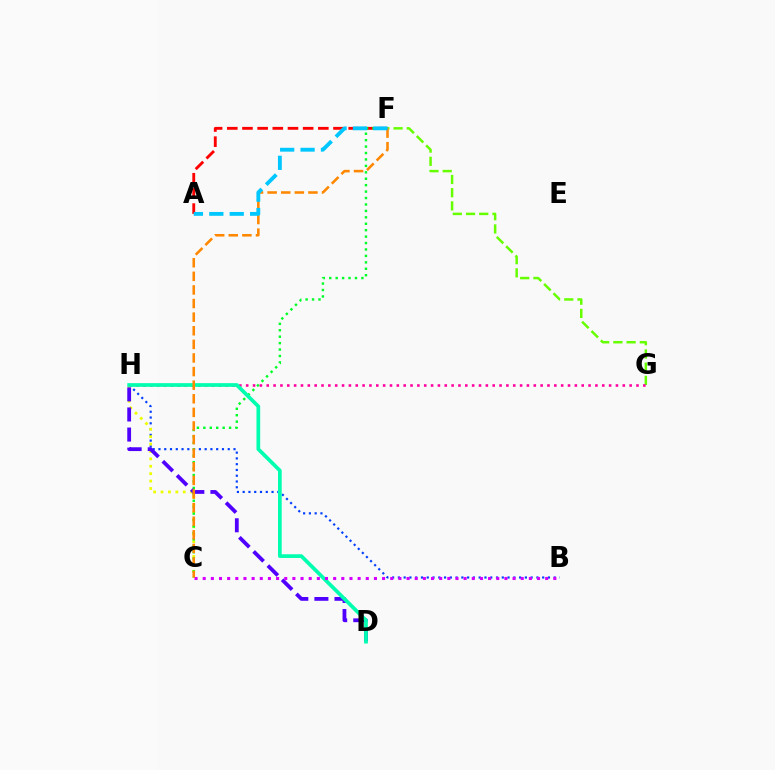{('B', 'H'): [{'color': '#003fff', 'line_style': 'dotted', 'thickness': 1.57}], ('C', 'H'): [{'color': '#eeff00', 'line_style': 'dotted', 'thickness': 2.01}], ('F', 'G'): [{'color': '#66ff00', 'line_style': 'dashed', 'thickness': 1.8}], ('A', 'F'): [{'color': '#ff0000', 'line_style': 'dashed', 'thickness': 2.06}, {'color': '#00c7ff', 'line_style': 'dashed', 'thickness': 2.77}], ('C', 'F'): [{'color': '#00ff27', 'line_style': 'dotted', 'thickness': 1.75}, {'color': '#ff8800', 'line_style': 'dashed', 'thickness': 1.85}], ('G', 'H'): [{'color': '#ff00a0', 'line_style': 'dotted', 'thickness': 1.86}], ('D', 'H'): [{'color': '#4f00ff', 'line_style': 'dashed', 'thickness': 2.73}, {'color': '#00ffaf', 'line_style': 'solid', 'thickness': 2.67}], ('B', 'C'): [{'color': '#d600ff', 'line_style': 'dotted', 'thickness': 2.22}]}